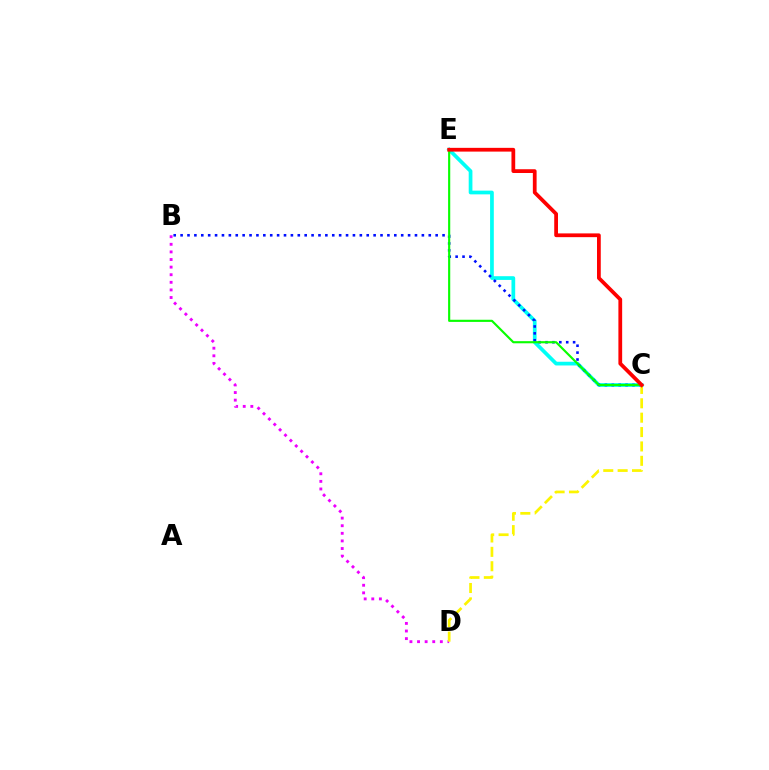{('C', 'E'): [{'color': '#00fff6', 'line_style': 'solid', 'thickness': 2.68}, {'color': '#08ff00', 'line_style': 'solid', 'thickness': 1.54}, {'color': '#ff0000', 'line_style': 'solid', 'thickness': 2.71}], ('B', 'D'): [{'color': '#ee00ff', 'line_style': 'dotted', 'thickness': 2.06}], ('C', 'D'): [{'color': '#fcf500', 'line_style': 'dashed', 'thickness': 1.95}], ('B', 'C'): [{'color': '#0010ff', 'line_style': 'dotted', 'thickness': 1.87}]}